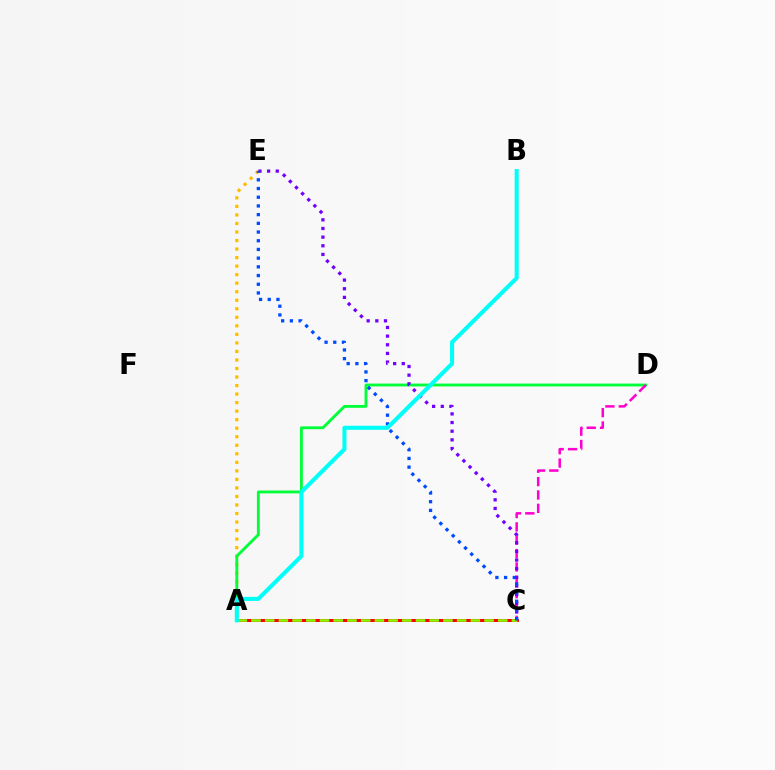{('A', 'E'): [{'color': '#ffbd00', 'line_style': 'dotted', 'thickness': 2.32}], ('A', 'C'): [{'color': '#ff0000', 'line_style': 'solid', 'thickness': 2.17}, {'color': '#84ff00', 'line_style': 'dashed', 'thickness': 1.86}], ('A', 'D'): [{'color': '#00ff39', 'line_style': 'solid', 'thickness': 2.06}], ('C', 'D'): [{'color': '#ff00cf', 'line_style': 'dashed', 'thickness': 1.81}], ('C', 'E'): [{'color': '#7200ff', 'line_style': 'dotted', 'thickness': 2.35}, {'color': '#004bff', 'line_style': 'dotted', 'thickness': 2.36}], ('A', 'B'): [{'color': '#00fff6', 'line_style': 'solid', 'thickness': 2.92}]}